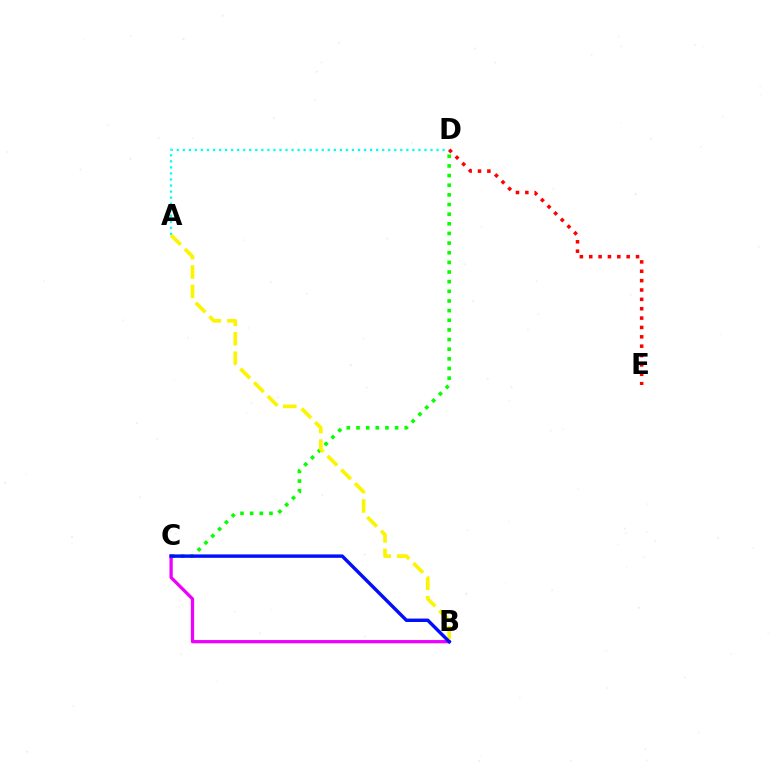{('D', 'E'): [{'color': '#ff0000', 'line_style': 'dotted', 'thickness': 2.54}], ('A', 'D'): [{'color': '#00fff6', 'line_style': 'dotted', 'thickness': 1.64}], ('C', 'D'): [{'color': '#08ff00', 'line_style': 'dotted', 'thickness': 2.62}], ('B', 'C'): [{'color': '#ee00ff', 'line_style': 'solid', 'thickness': 2.34}, {'color': '#0010ff', 'line_style': 'solid', 'thickness': 2.46}], ('A', 'B'): [{'color': '#fcf500', 'line_style': 'dashed', 'thickness': 2.64}]}